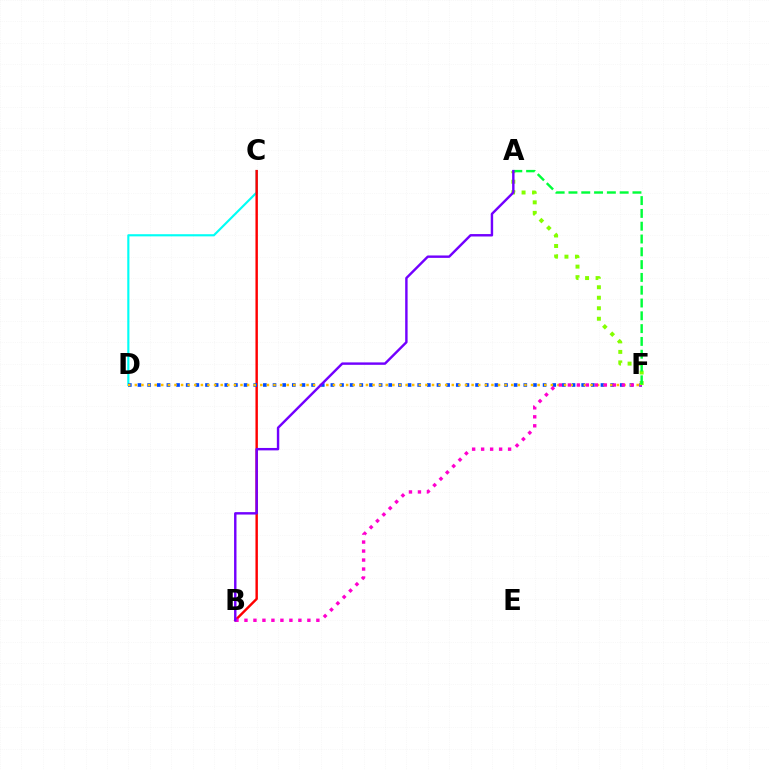{('C', 'D'): [{'color': '#00fff6', 'line_style': 'solid', 'thickness': 1.55}], ('B', 'C'): [{'color': '#ff0000', 'line_style': 'solid', 'thickness': 1.75}], ('D', 'F'): [{'color': '#004bff', 'line_style': 'dotted', 'thickness': 2.62}, {'color': '#ffbd00', 'line_style': 'dotted', 'thickness': 1.79}], ('B', 'F'): [{'color': '#ff00cf', 'line_style': 'dotted', 'thickness': 2.44}], ('A', 'F'): [{'color': '#84ff00', 'line_style': 'dotted', 'thickness': 2.85}, {'color': '#00ff39', 'line_style': 'dashed', 'thickness': 1.74}], ('A', 'B'): [{'color': '#7200ff', 'line_style': 'solid', 'thickness': 1.74}]}